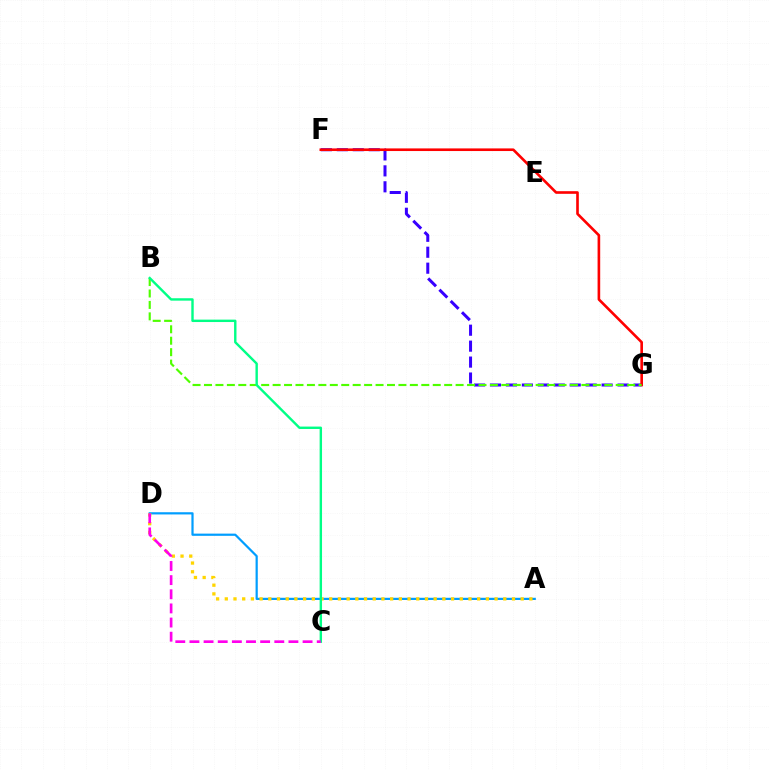{('F', 'G'): [{'color': '#3700ff', 'line_style': 'dashed', 'thickness': 2.17}, {'color': '#ff0000', 'line_style': 'solid', 'thickness': 1.89}], ('A', 'D'): [{'color': '#009eff', 'line_style': 'solid', 'thickness': 1.59}, {'color': '#ffd500', 'line_style': 'dotted', 'thickness': 2.36}], ('B', 'G'): [{'color': '#4fff00', 'line_style': 'dashed', 'thickness': 1.55}], ('B', 'C'): [{'color': '#00ff86', 'line_style': 'solid', 'thickness': 1.73}], ('C', 'D'): [{'color': '#ff00ed', 'line_style': 'dashed', 'thickness': 1.92}]}